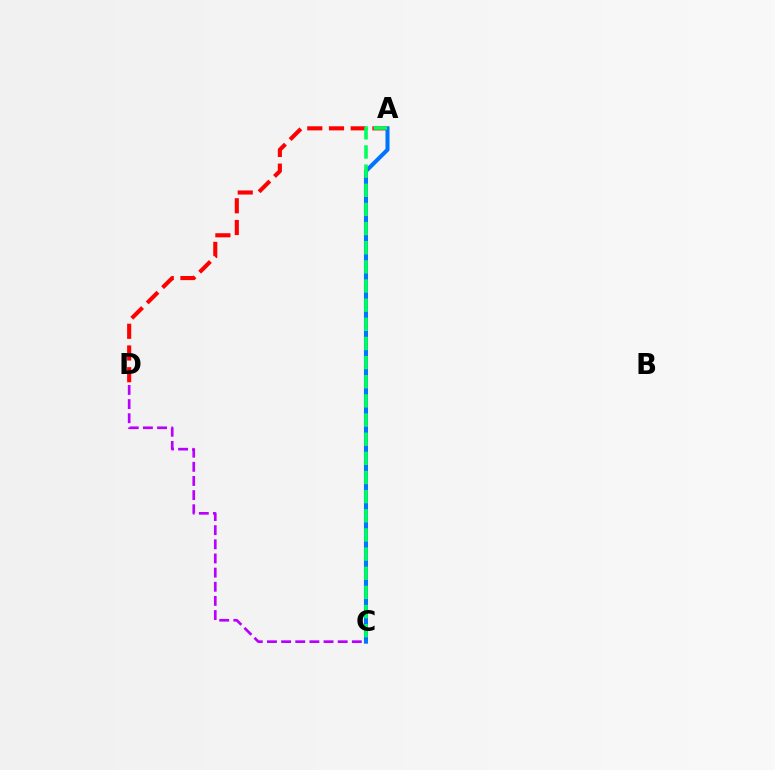{('C', 'D'): [{'color': '#b900ff', 'line_style': 'dashed', 'thickness': 1.92}], ('A', 'C'): [{'color': '#d1ff00', 'line_style': 'dashed', 'thickness': 1.96}, {'color': '#0074ff', 'line_style': 'solid', 'thickness': 2.89}, {'color': '#00ff5c', 'line_style': 'dashed', 'thickness': 2.6}], ('A', 'D'): [{'color': '#ff0000', 'line_style': 'dashed', 'thickness': 2.95}]}